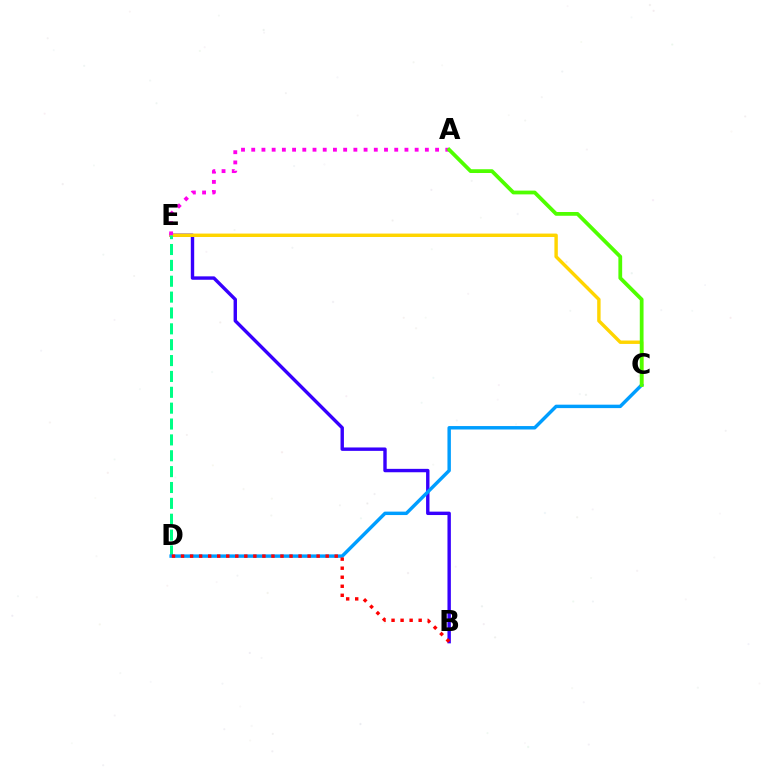{('B', 'E'): [{'color': '#3700ff', 'line_style': 'solid', 'thickness': 2.45}], ('C', 'E'): [{'color': '#ffd500', 'line_style': 'solid', 'thickness': 2.46}], ('A', 'E'): [{'color': '#ff00ed', 'line_style': 'dotted', 'thickness': 2.78}], ('D', 'E'): [{'color': '#00ff86', 'line_style': 'dashed', 'thickness': 2.16}], ('C', 'D'): [{'color': '#009eff', 'line_style': 'solid', 'thickness': 2.47}], ('B', 'D'): [{'color': '#ff0000', 'line_style': 'dotted', 'thickness': 2.46}], ('A', 'C'): [{'color': '#4fff00', 'line_style': 'solid', 'thickness': 2.71}]}